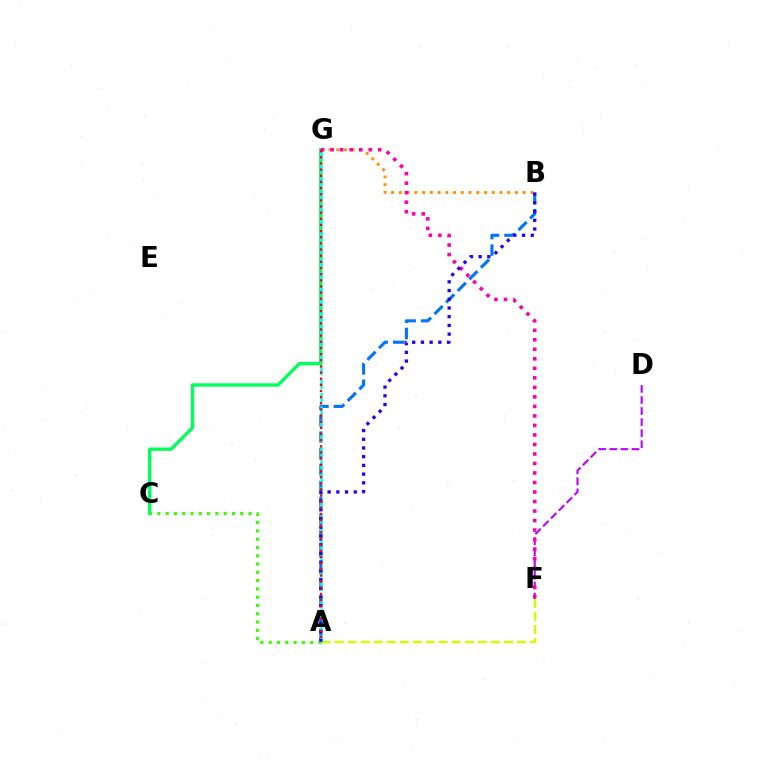{('A', 'F'): [{'color': '#d1ff00', 'line_style': 'dashed', 'thickness': 1.77}], ('B', 'G'): [{'color': '#ff9400', 'line_style': 'dotted', 'thickness': 2.1}], ('D', 'F'): [{'color': '#b900ff', 'line_style': 'dashed', 'thickness': 1.51}], ('C', 'G'): [{'color': '#00ff5c', 'line_style': 'solid', 'thickness': 2.42}], ('A', 'B'): [{'color': '#0074ff', 'line_style': 'dashed', 'thickness': 2.23}, {'color': '#2500ff', 'line_style': 'dotted', 'thickness': 2.37}], ('A', 'G'): [{'color': '#00fff6', 'line_style': 'dashed', 'thickness': 1.83}, {'color': '#ff0000', 'line_style': 'dotted', 'thickness': 1.67}], ('A', 'C'): [{'color': '#3dff00', 'line_style': 'dotted', 'thickness': 2.25}], ('F', 'G'): [{'color': '#ff00ac', 'line_style': 'dotted', 'thickness': 2.59}]}